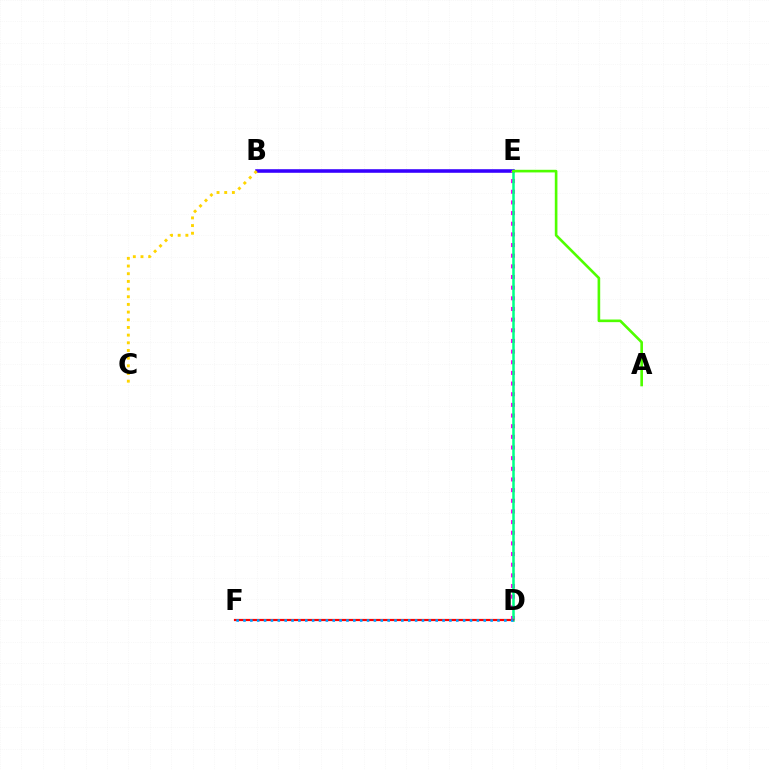{('B', 'E'): [{'color': '#3700ff', 'line_style': 'solid', 'thickness': 2.57}], ('B', 'C'): [{'color': '#ffd500', 'line_style': 'dotted', 'thickness': 2.09}], ('D', 'E'): [{'color': '#ff00ed', 'line_style': 'dotted', 'thickness': 2.9}, {'color': '#00ff86', 'line_style': 'solid', 'thickness': 1.82}], ('D', 'F'): [{'color': '#ff0000', 'line_style': 'solid', 'thickness': 1.59}, {'color': '#009eff', 'line_style': 'dotted', 'thickness': 1.87}], ('A', 'E'): [{'color': '#4fff00', 'line_style': 'solid', 'thickness': 1.89}]}